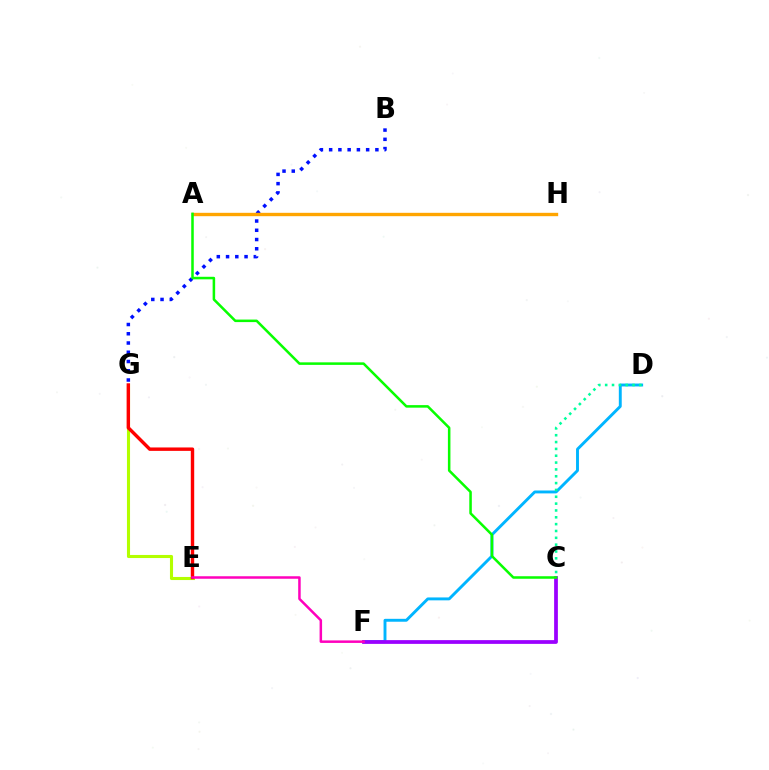{('E', 'G'): [{'color': '#b3ff00', 'line_style': 'solid', 'thickness': 2.22}, {'color': '#ff0000', 'line_style': 'solid', 'thickness': 2.46}], ('D', 'F'): [{'color': '#00b5ff', 'line_style': 'solid', 'thickness': 2.09}], ('C', 'F'): [{'color': '#9b00ff', 'line_style': 'solid', 'thickness': 2.7}], ('E', 'F'): [{'color': '#ff00bd', 'line_style': 'solid', 'thickness': 1.8}], ('B', 'G'): [{'color': '#0010ff', 'line_style': 'dotted', 'thickness': 2.51}], ('C', 'D'): [{'color': '#00ff9d', 'line_style': 'dotted', 'thickness': 1.86}], ('A', 'H'): [{'color': '#ffa500', 'line_style': 'solid', 'thickness': 2.42}], ('A', 'C'): [{'color': '#08ff00', 'line_style': 'solid', 'thickness': 1.82}]}